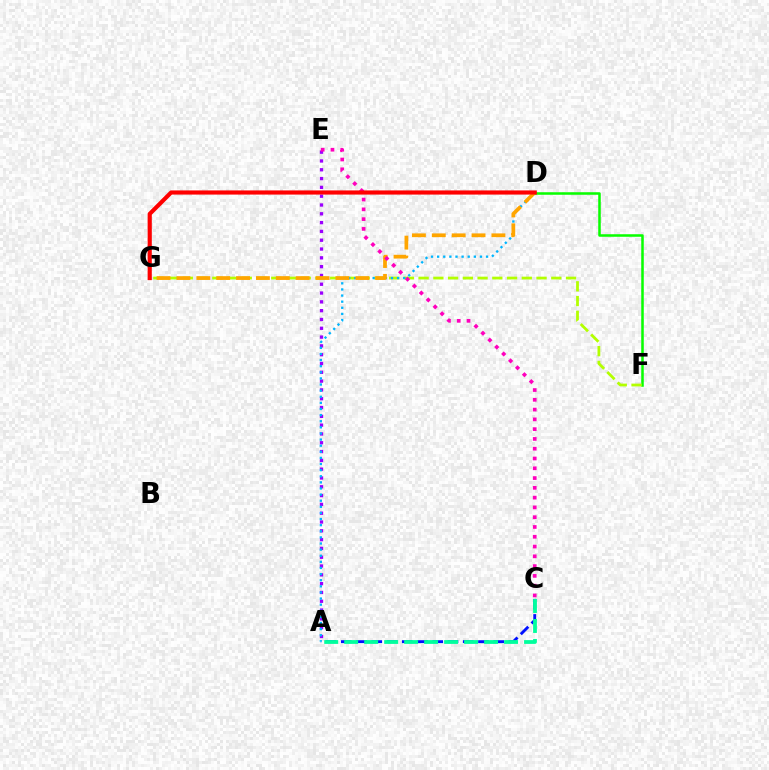{('A', 'C'): [{'color': '#0010ff', 'line_style': 'dashed', 'thickness': 2.07}, {'color': '#00ff9d', 'line_style': 'dashed', 'thickness': 2.71}], ('D', 'F'): [{'color': '#08ff00', 'line_style': 'solid', 'thickness': 1.82}], ('A', 'E'): [{'color': '#9b00ff', 'line_style': 'dotted', 'thickness': 2.39}], ('F', 'G'): [{'color': '#b3ff00', 'line_style': 'dashed', 'thickness': 2.0}], ('A', 'D'): [{'color': '#00b5ff', 'line_style': 'dotted', 'thickness': 1.66}], ('D', 'G'): [{'color': '#ffa500', 'line_style': 'dashed', 'thickness': 2.7}, {'color': '#ff0000', 'line_style': 'solid', 'thickness': 2.99}], ('C', 'E'): [{'color': '#ff00bd', 'line_style': 'dotted', 'thickness': 2.66}]}